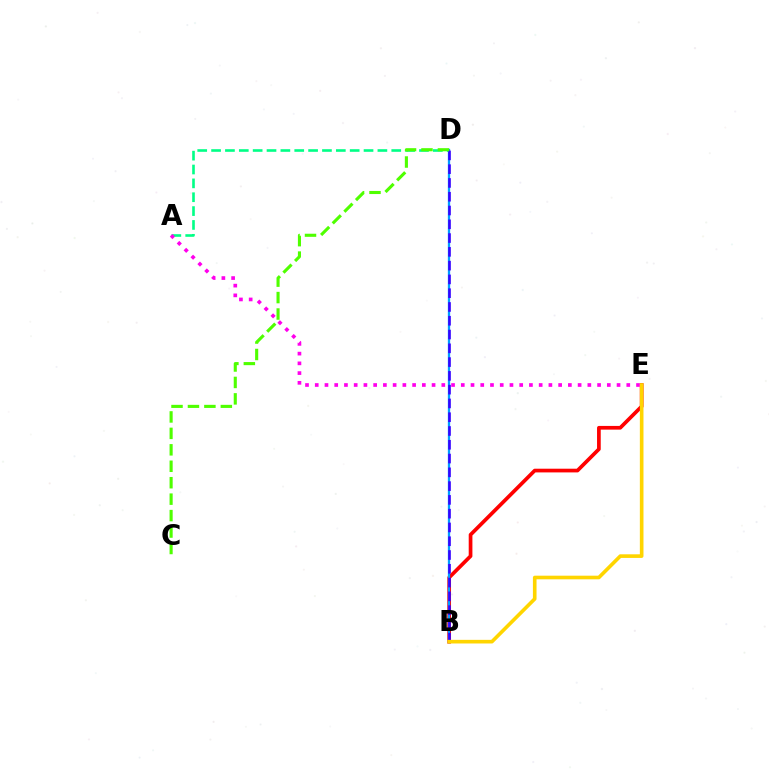{('A', 'D'): [{'color': '#00ff86', 'line_style': 'dashed', 'thickness': 1.88}], ('B', 'E'): [{'color': '#ff0000', 'line_style': 'solid', 'thickness': 2.66}, {'color': '#ffd500', 'line_style': 'solid', 'thickness': 2.61}], ('B', 'D'): [{'color': '#009eff', 'line_style': 'solid', 'thickness': 1.66}, {'color': '#3700ff', 'line_style': 'dashed', 'thickness': 1.87}], ('C', 'D'): [{'color': '#4fff00', 'line_style': 'dashed', 'thickness': 2.23}], ('A', 'E'): [{'color': '#ff00ed', 'line_style': 'dotted', 'thickness': 2.65}]}